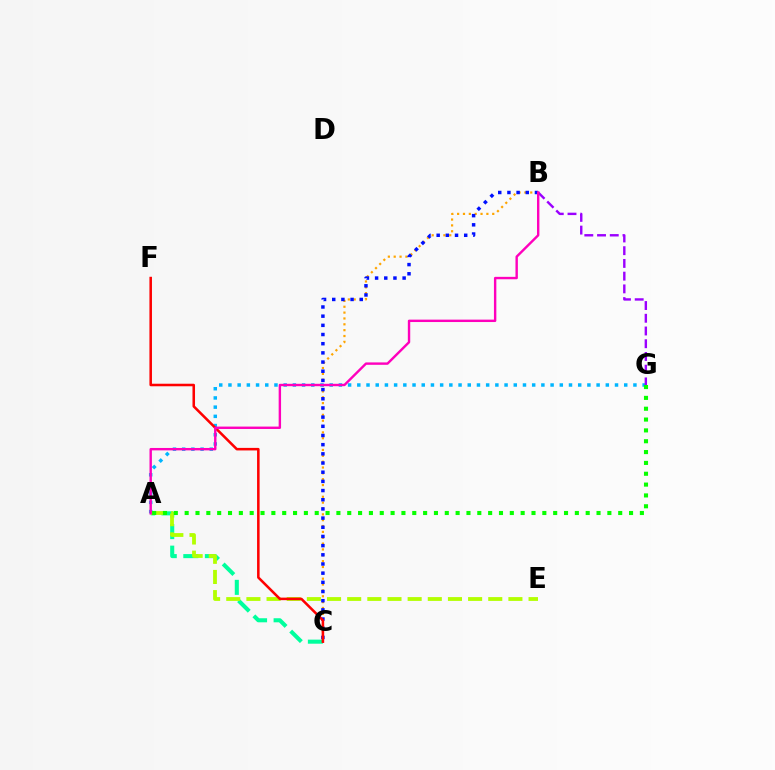{('B', 'C'): [{'color': '#ffa500', 'line_style': 'dotted', 'thickness': 1.59}, {'color': '#0010ff', 'line_style': 'dotted', 'thickness': 2.49}], ('A', 'G'): [{'color': '#00b5ff', 'line_style': 'dotted', 'thickness': 2.5}, {'color': '#08ff00', 'line_style': 'dotted', 'thickness': 2.94}], ('A', 'C'): [{'color': '#00ff9d', 'line_style': 'dashed', 'thickness': 2.93}], ('B', 'G'): [{'color': '#9b00ff', 'line_style': 'dashed', 'thickness': 1.73}], ('A', 'E'): [{'color': '#b3ff00', 'line_style': 'dashed', 'thickness': 2.74}], ('C', 'F'): [{'color': '#ff0000', 'line_style': 'solid', 'thickness': 1.83}], ('A', 'B'): [{'color': '#ff00bd', 'line_style': 'solid', 'thickness': 1.73}]}